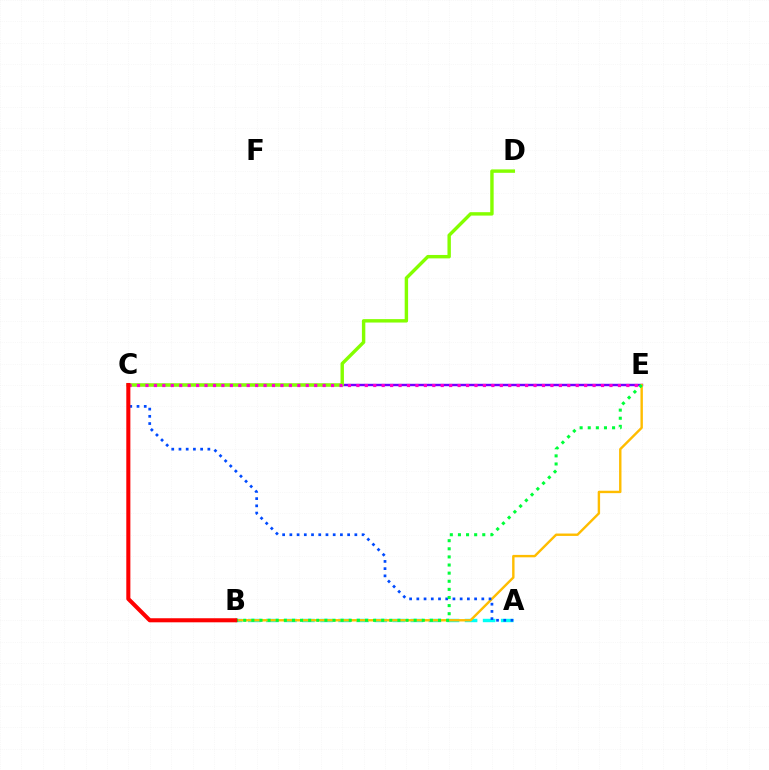{('A', 'B'): [{'color': '#00fff6', 'line_style': 'dashed', 'thickness': 2.45}], ('C', 'E'): [{'color': '#7200ff', 'line_style': 'solid', 'thickness': 1.74}, {'color': '#ff00cf', 'line_style': 'dotted', 'thickness': 2.29}], ('C', 'D'): [{'color': '#84ff00', 'line_style': 'solid', 'thickness': 2.46}], ('B', 'E'): [{'color': '#ffbd00', 'line_style': 'solid', 'thickness': 1.73}, {'color': '#00ff39', 'line_style': 'dotted', 'thickness': 2.2}], ('A', 'C'): [{'color': '#004bff', 'line_style': 'dotted', 'thickness': 1.96}], ('B', 'C'): [{'color': '#ff0000', 'line_style': 'solid', 'thickness': 2.93}]}